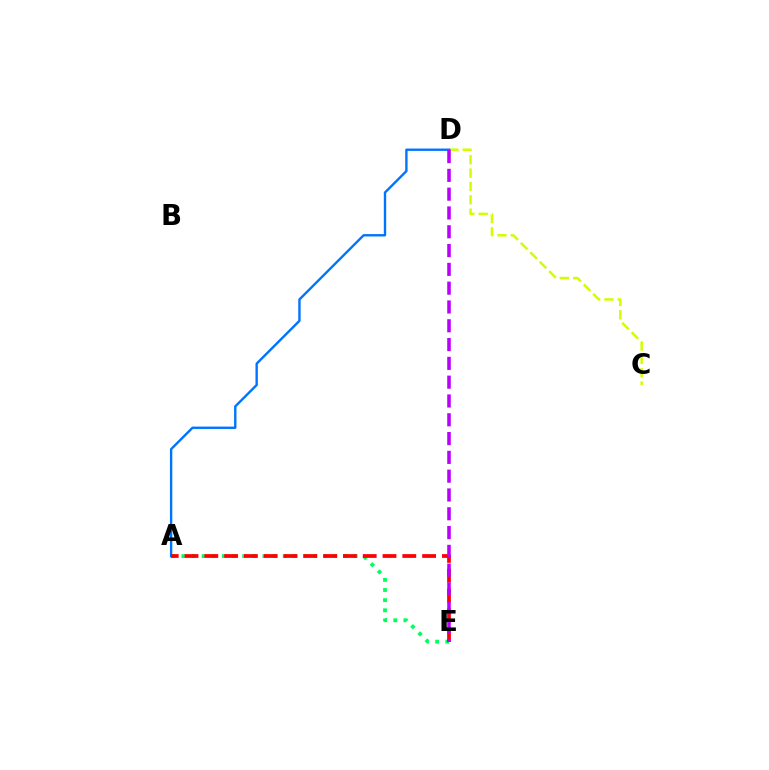{('A', 'E'): [{'color': '#00ff5c', 'line_style': 'dotted', 'thickness': 2.75}, {'color': '#ff0000', 'line_style': 'dashed', 'thickness': 2.69}], ('C', 'D'): [{'color': '#d1ff00', 'line_style': 'dashed', 'thickness': 1.82}], ('A', 'D'): [{'color': '#0074ff', 'line_style': 'solid', 'thickness': 1.71}], ('D', 'E'): [{'color': '#b900ff', 'line_style': 'dashed', 'thickness': 2.55}]}